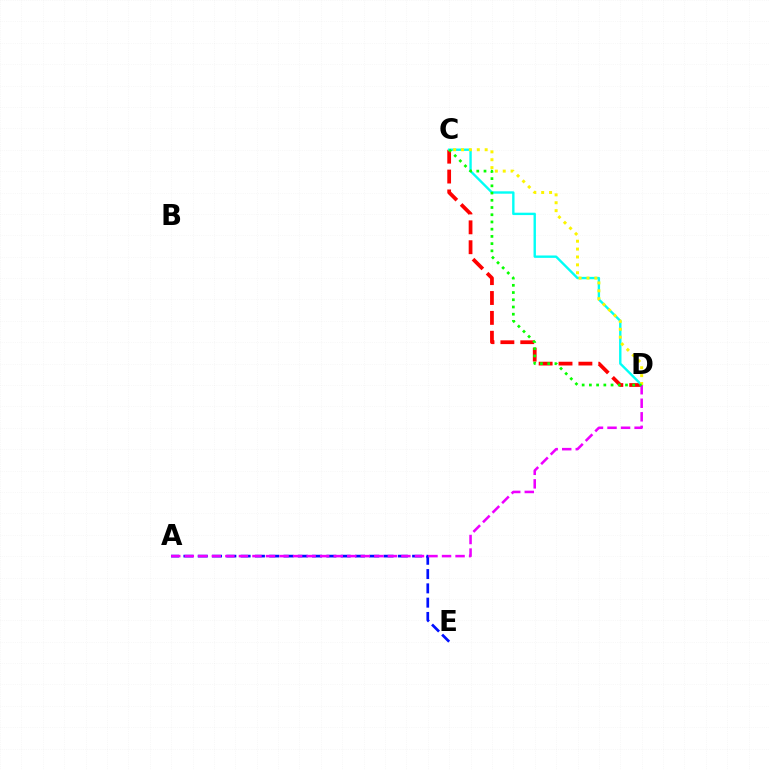{('C', 'D'): [{'color': '#ff0000', 'line_style': 'dashed', 'thickness': 2.7}, {'color': '#00fff6', 'line_style': 'solid', 'thickness': 1.72}, {'color': '#fcf500', 'line_style': 'dotted', 'thickness': 2.14}, {'color': '#08ff00', 'line_style': 'dotted', 'thickness': 1.96}], ('A', 'E'): [{'color': '#0010ff', 'line_style': 'dashed', 'thickness': 1.94}], ('A', 'D'): [{'color': '#ee00ff', 'line_style': 'dashed', 'thickness': 1.84}]}